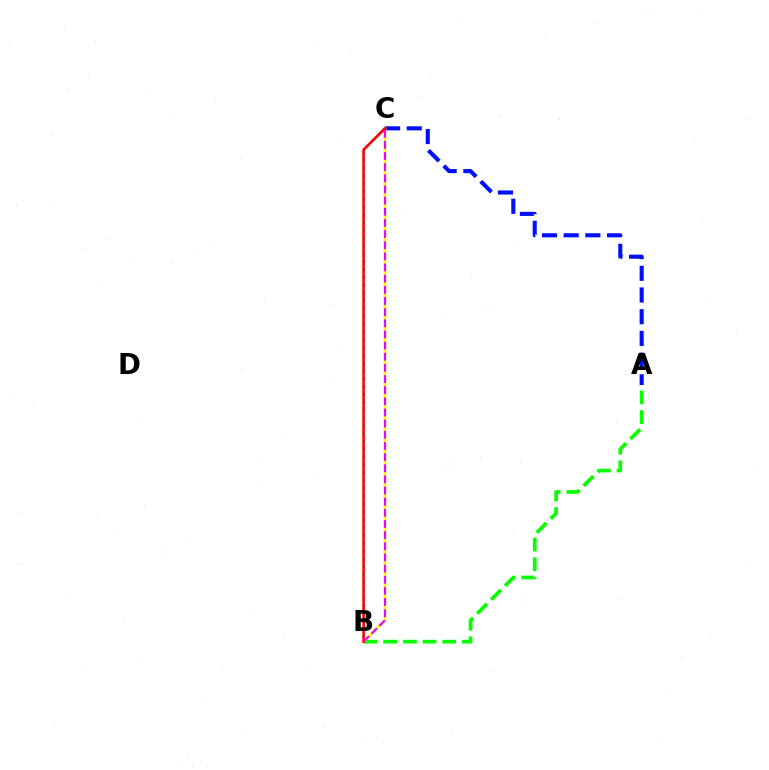{('A', 'C'): [{'color': '#0010ff', 'line_style': 'dashed', 'thickness': 2.95}], ('A', 'B'): [{'color': '#08ff00', 'line_style': 'dashed', 'thickness': 2.67}], ('B', 'C'): [{'color': '#fcf500', 'line_style': 'solid', 'thickness': 1.87}, {'color': '#00fff6', 'line_style': 'dotted', 'thickness': 2.12}, {'color': '#ff0000', 'line_style': 'solid', 'thickness': 1.87}, {'color': '#ee00ff', 'line_style': 'dashed', 'thickness': 1.51}]}